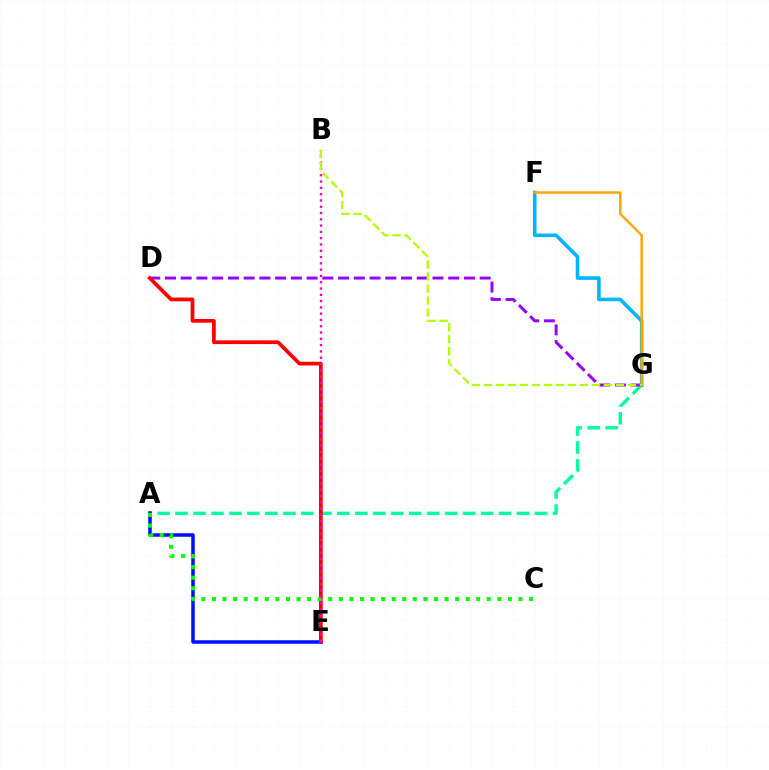{('A', 'G'): [{'color': '#00ff9d', 'line_style': 'dashed', 'thickness': 2.44}], ('D', 'G'): [{'color': '#9b00ff', 'line_style': 'dashed', 'thickness': 2.14}], ('A', 'E'): [{'color': '#0010ff', 'line_style': 'solid', 'thickness': 2.53}], ('D', 'E'): [{'color': '#ff0000', 'line_style': 'solid', 'thickness': 2.69}], ('A', 'C'): [{'color': '#08ff00', 'line_style': 'dotted', 'thickness': 2.87}], ('F', 'G'): [{'color': '#00b5ff', 'line_style': 'solid', 'thickness': 2.57}, {'color': '#ffa500', 'line_style': 'solid', 'thickness': 1.77}], ('B', 'E'): [{'color': '#ff00bd', 'line_style': 'dotted', 'thickness': 1.71}], ('B', 'G'): [{'color': '#b3ff00', 'line_style': 'dashed', 'thickness': 1.63}]}